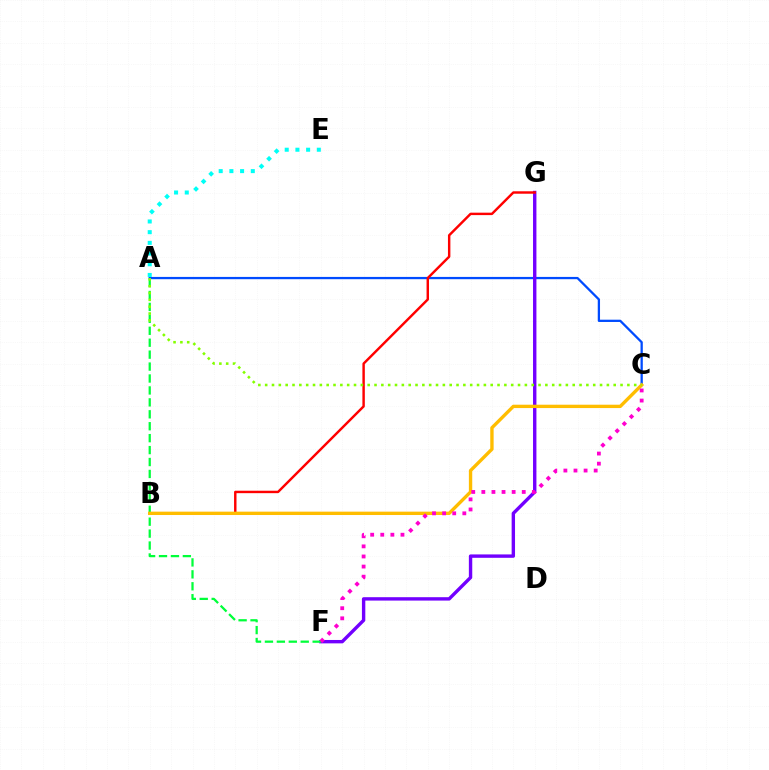{('A', 'C'): [{'color': '#004bff', 'line_style': 'solid', 'thickness': 1.64}, {'color': '#84ff00', 'line_style': 'dotted', 'thickness': 1.86}], ('F', 'G'): [{'color': '#7200ff', 'line_style': 'solid', 'thickness': 2.44}], ('B', 'G'): [{'color': '#ff0000', 'line_style': 'solid', 'thickness': 1.75}], ('A', 'F'): [{'color': '#00ff39', 'line_style': 'dashed', 'thickness': 1.62}], ('A', 'E'): [{'color': '#00fff6', 'line_style': 'dotted', 'thickness': 2.91}], ('B', 'C'): [{'color': '#ffbd00', 'line_style': 'solid', 'thickness': 2.42}], ('C', 'F'): [{'color': '#ff00cf', 'line_style': 'dotted', 'thickness': 2.74}]}